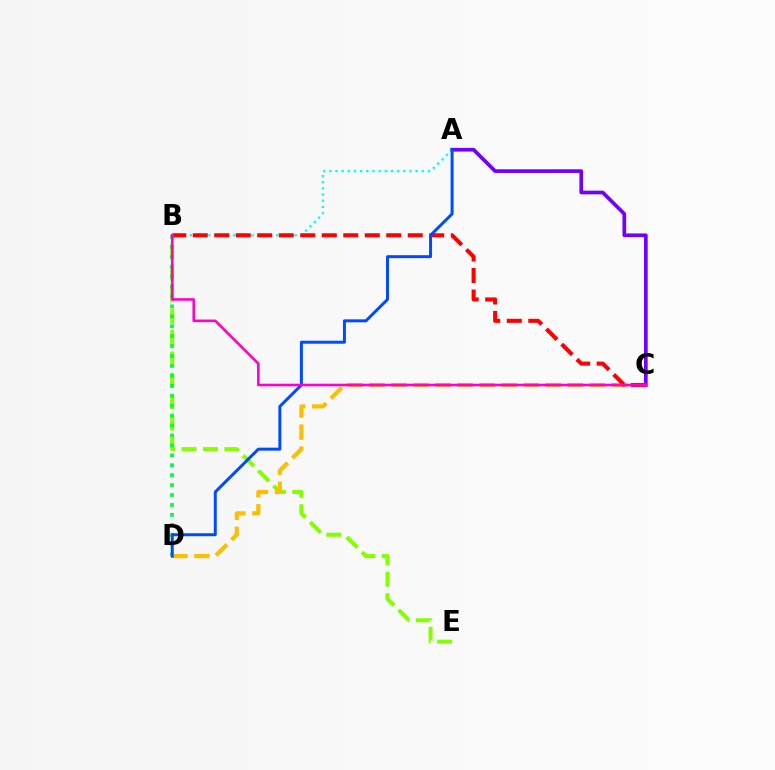{('A', 'C'): [{'color': '#7200ff', 'line_style': 'solid', 'thickness': 2.66}], ('A', 'B'): [{'color': '#00fff6', 'line_style': 'dotted', 'thickness': 1.67}], ('B', 'E'): [{'color': '#84ff00', 'line_style': 'dashed', 'thickness': 2.91}], ('B', 'D'): [{'color': '#00ff39', 'line_style': 'dotted', 'thickness': 2.7}], ('C', 'D'): [{'color': '#ffbd00', 'line_style': 'dashed', 'thickness': 2.99}], ('B', 'C'): [{'color': '#ff0000', 'line_style': 'dashed', 'thickness': 2.92}, {'color': '#ff00cf', 'line_style': 'solid', 'thickness': 1.87}], ('A', 'D'): [{'color': '#004bff', 'line_style': 'solid', 'thickness': 2.15}]}